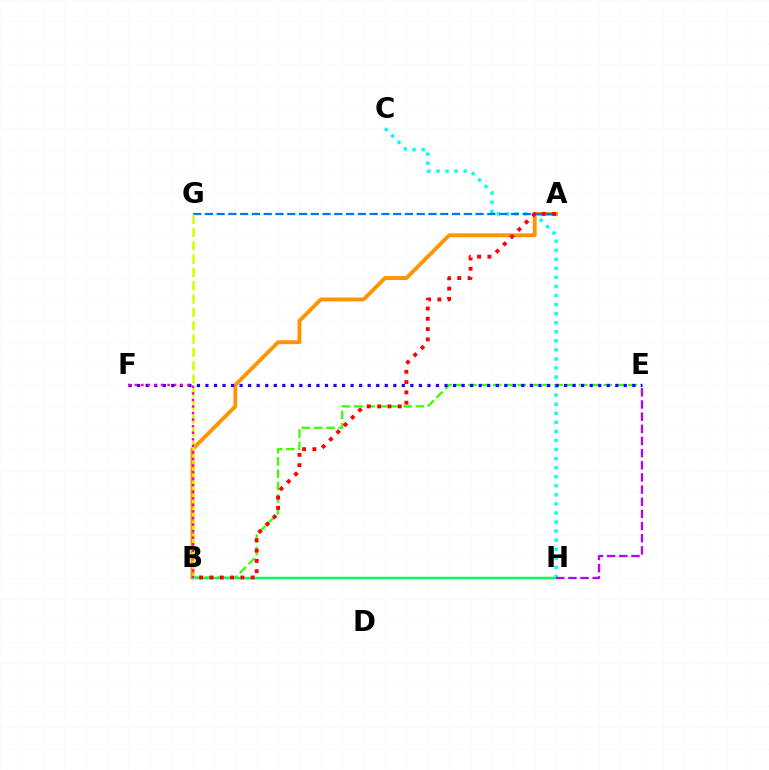{('A', 'B'): [{'color': '#ff9400', 'line_style': 'solid', 'thickness': 2.78}, {'color': '#ff0000', 'line_style': 'dotted', 'thickness': 2.8}], ('C', 'H'): [{'color': '#00fff6', 'line_style': 'dotted', 'thickness': 2.46}], ('B', 'E'): [{'color': '#3dff00', 'line_style': 'dashed', 'thickness': 1.67}], ('B', 'H'): [{'color': '#00ff5c', 'line_style': 'solid', 'thickness': 1.77}], ('A', 'G'): [{'color': '#0074ff', 'line_style': 'dashed', 'thickness': 1.6}], ('E', 'F'): [{'color': '#2500ff', 'line_style': 'dotted', 'thickness': 2.32}], ('B', 'G'): [{'color': '#d1ff00', 'line_style': 'dashed', 'thickness': 1.81}], ('E', 'H'): [{'color': '#b900ff', 'line_style': 'dashed', 'thickness': 1.65}], ('B', 'F'): [{'color': '#ff00ac', 'line_style': 'dotted', 'thickness': 1.78}]}